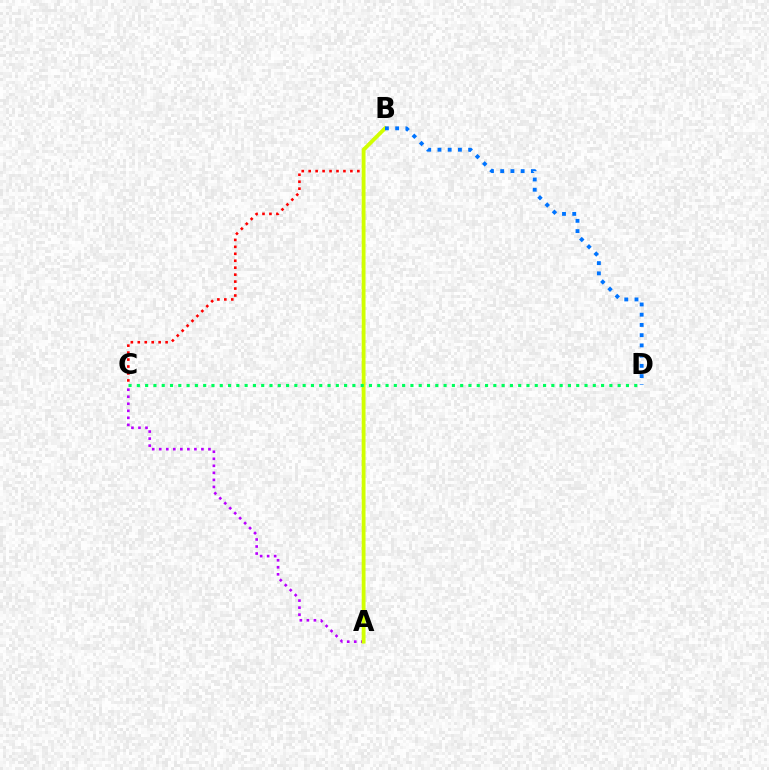{('B', 'C'): [{'color': '#ff0000', 'line_style': 'dotted', 'thickness': 1.89}], ('A', 'C'): [{'color': '#b900ff', 'line_style': 'dotted', 'thickness': 1.91}], ('A', 'B'): [{'color': '#d1ff00', 'line_style': 'solid', 'thickness': 2.75}], ('C', 'D'): [{'color': '#00ff5c', 'line_style': 'dotted', 'thickness': 2.25}], ('B', 'D'): [{'color': '#0074ff', 'line_style': 'dotted', 'thickness': 2.78}]}